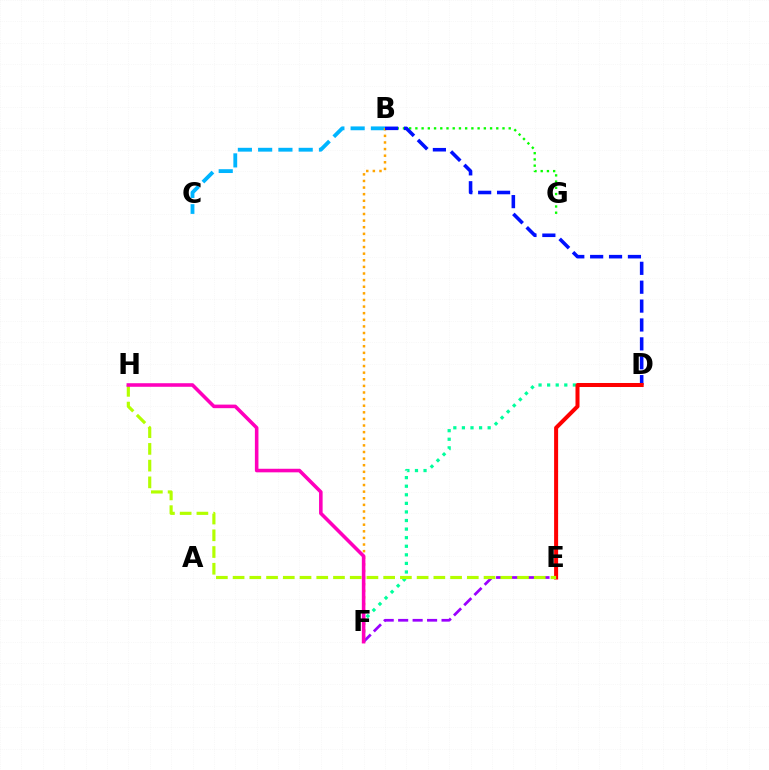{('B', 'G'): [{'color': '#08ff00', 'line_style': 'dotted', 'thickness': 1.69}], ('B', 'C'): [{'color': '#00b5ff', 'line_style': 'dashed', 'thickness': 2.75}], ('B', 'F'): [{'color': '#ffa500', 'line_style': 'dotted', 'thickness': 1.8}], ('E', 'F'): [{'color': '#9b00ff', 'line_style': 'dashed', 'thickness': 1.96}], ('D', 'F'): [{'color': '#00ff9d', 'line_style': 'dotted', 'thickness': 2.33}], ('B', 'D'): [{'color': '#0010ff', 'line_style': 'dashed', 'thickness': 2.57}], ('D', 'E'): [{'color': '#ff0000', 'line_style': 'solid', 'thickness': 2.89}], ('E', 'H'): [{'color': '#b3ff00', 'line_style': 'dashed', 'thickness': 2.27}], ('F', 'H'): [{'color': '#ff00bd', 'line_style': 'solid', 'thickness': 2.57}]}